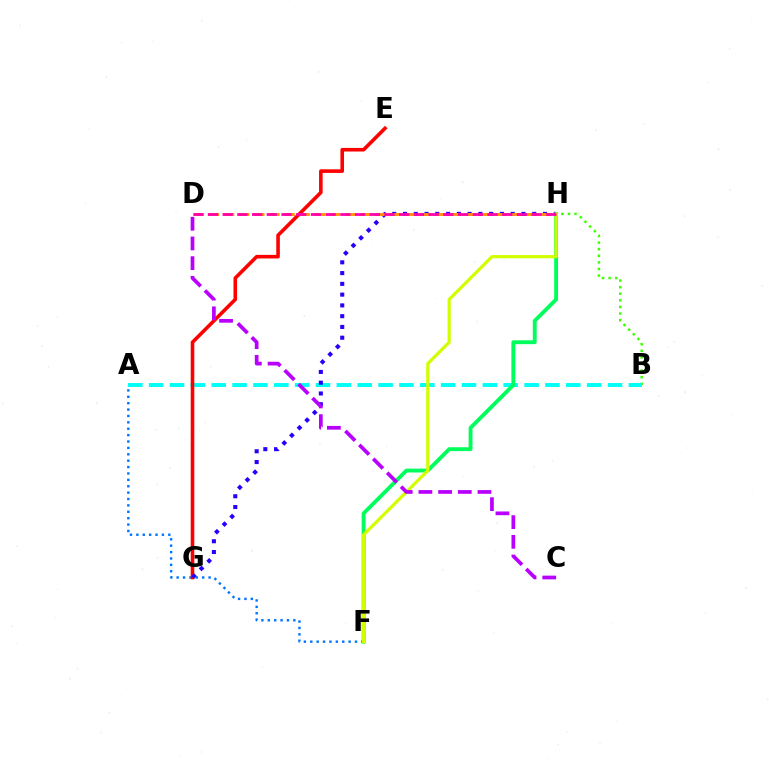{('A', 'F'): [{'color': '#0074ff', 'line_style': 'dotted', 'thickness': 1.74}], ('B', 'H'): [{'color': '#3dff00', 'line_style': 'dotted', 'thickness': 1.79}], ('A', 'B'): [{'color': '#00fff6', 'line_style': 'dashed', 'thickness': 2.83}], ('F', 'H'): [{'color': '#00ff5c', 'line_style': 'solid', 'thickness': 2.79}, {'color': '#d1ff00', 'line_style': 'solid', 'thickness': 2.31}], ('E', 'G'): [{'color': '#ff0000', 'line_style': 'solid', 'thickness': 2.58}], ('G', 'H'): [{'color': '#2500ff', 'line_style': 'dotted', 'thickness': 2.93}], ('D', 'H'): [{'color': '#ff9400', 'line_style': 'dashed', 'thickness': 2.05}, {'color': '#ff00ac', 'line_style': 'dashed', 'thickness': 2.0}], ('C', 'D'): [{'color': '#b900ff', 'line_style': 'dashed', 'thickness': 2.67}]}